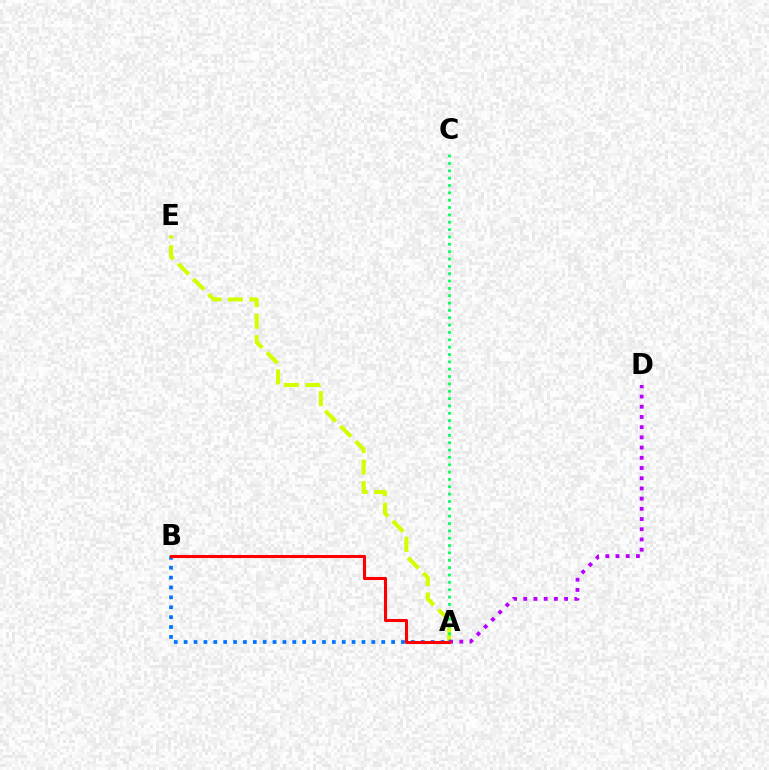{('A', 'E'): [{'color': '#d1ff00', 'line_style': 'dashed', 'thickness': 2.92}], ('A', 'B'): [{'color': '#0074ff', 'line_style': 'dotted', 'thickness': 2.68}, {'color': '#ff0000', 'line_style': 'solid', 'thickness': 2.22}], ('A', 'C'): [{'color': '#00ff5c', 'line_style': 'dotted', 'thickness': 2.0}], ('A', 'D'): [{'color': '#b900ff', 'line_style': 'dotted', 'thickness': 2.77}]}